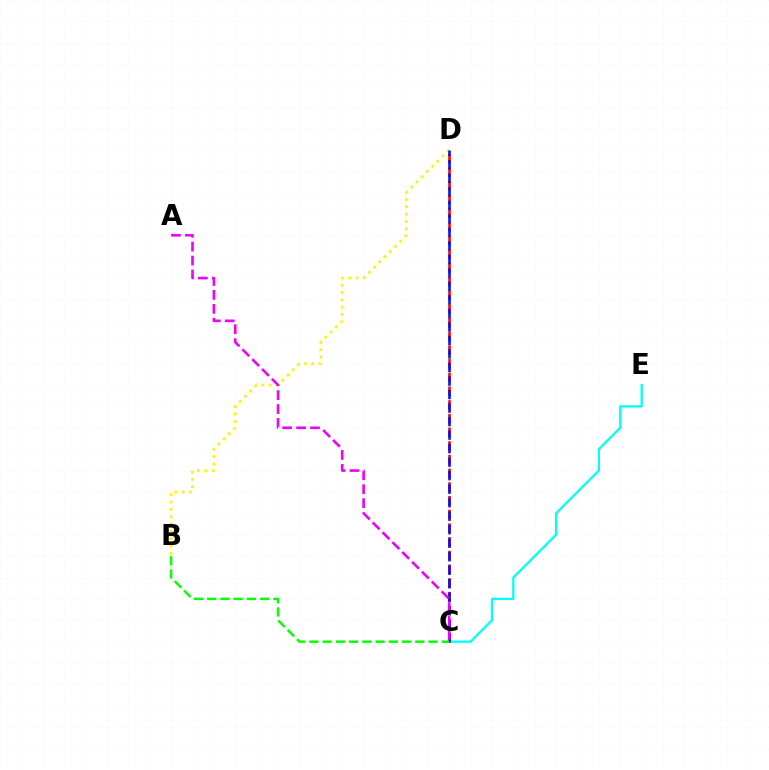{('C', 'E'): [{'color': '#00fff6', 'line_style': 'solid', 'thickness': 1.64}], ('B', 'D'): [{'color': '#fcf500', 'line_style': 'dotted', 'thickness': 2.0}], ('C', 'D'): [{'color': '#ff0000', 'line_style': 'dashed', 'thickness': 1.86}, {'color': '#0010ff', 'line_style': 'dashed', 'thickness': 1.84}], ('A', 'C'): [{'color': '#ee00ff', 'line_style': 'dashed', 'thickness': 1.89}], ('B', 'C'): [{'color': '#08ff00', 'line_style': 'dashed', 'thickness': 1.8}]}